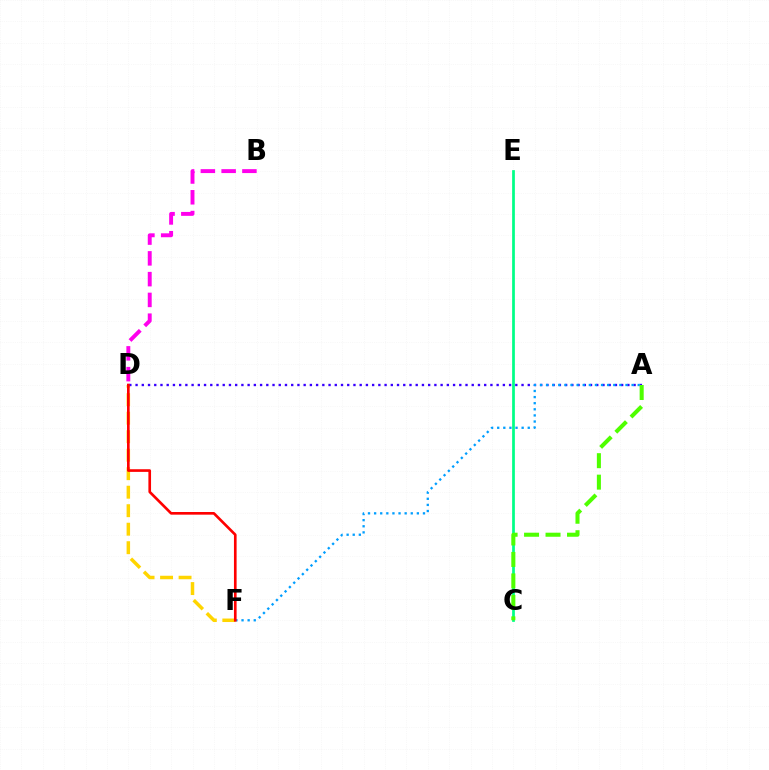{('C', 'E'): [{'color': '#00ff86', 'line_style': 'solid', 'thickness': 1.97}], ('D', 'F'): [{'color': '#ffd500', 'line_style': 'dashed', 'thickness': 2.51}, {'color': '#ff0000', 'line_style': 'solid', 'thickness': 1.91}], ('A', 'D'): [{'color': '#3700ff', 'line_style': 'dotted', 'thickness': 1.69}], ('A', 'F'): [{'color': '#009eff', 'line_style': 'dotted', 'thickness': 1.66}], ('B', 'D'): [{'color': '#ff00ed', 'line_style': 'dashed', 'thickness': 2.82}], ('A', 'C'): [{'color': '#4fff00', 'line_style': 'dashed', 'thickness': 2.92}]}